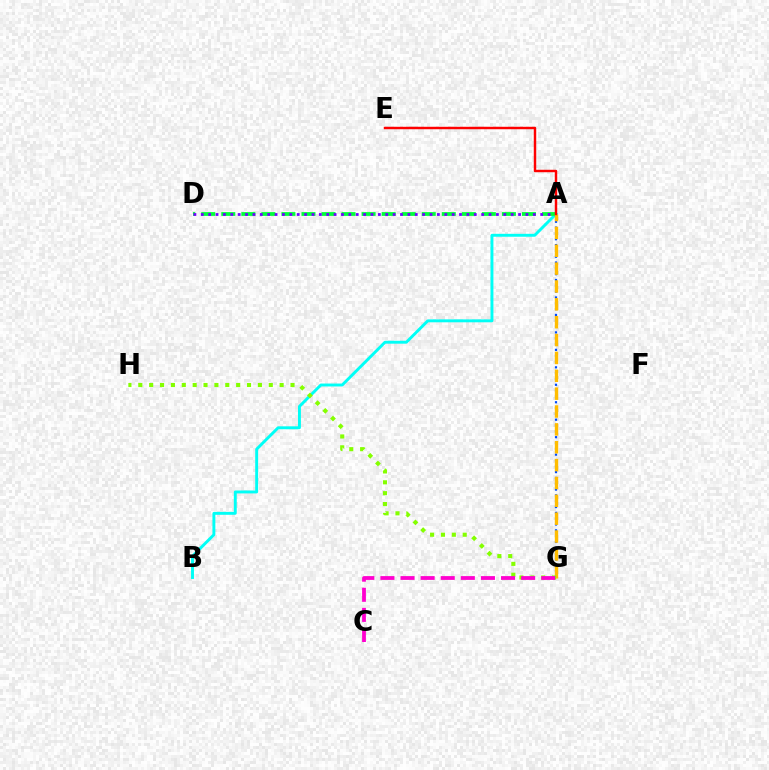{('A', 'B'): [{'color': '#00fff6', 'line_style': 'solid', 'thickness': 2.1}], ('A', 'G'): [{'color': '#004bff', 'line_style': 'dotted', 'thickness': 1.58}, {'color': '#ffbd00', 'line_style': 'dashed', 'thickness': 2.43}], ('A', 'D'): [{'color': '#00ff39', 'line_style': 'dashed', 'thickness': 2.72}, {'color': '#7200ff', 'line_style': 'dotted', 'thickness': 2.0}], ('G', 'H'): [{'color': '#84ff00', 'line_style': 'dotted', 'thickness': 2.95}], ('C', 'G'): [{'color': '#ff00cf', 'line_style': 'dashed', 'thickness': 2.73}], ('A', 'E'): [{'color': '#ff0000', 'line_style': 'solid', 'thickness': 1.76}]}